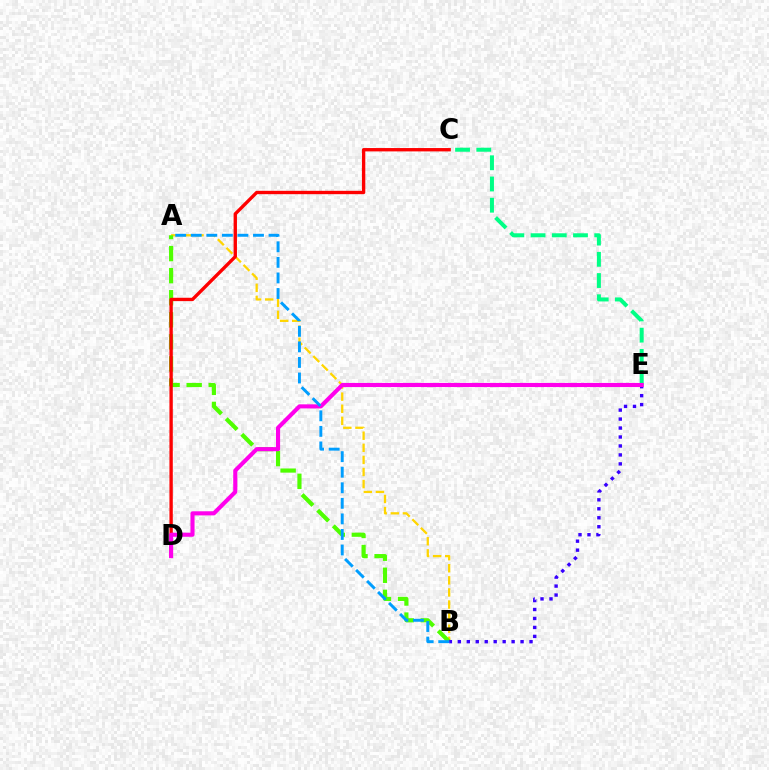{('C', 'E'): [{'color': '#00ff86', 'line_style': 'dashed', 'thickness': 2.88}], ('A', 'B'): [{'color': '#ffd500', 'line_style': 'dashed', 'thickness': 1.64}, {'color': '#4fff00', 'line_style': 'dashed', 'thickness': 3.0}, {'color': '#009eff', 'line_style': 'dashed', 'thickness': 2.11}], ('C', 'D'): [{'color': '#ff0000', 'line_style': 'solid', 'thickness': 2.42}], ('B', 'E'): [{'color': '#3700ff', 'line_style': 'dotted', 'thickness': 2.43}], ('D', 'E'): [{'color': '#ff00ed', 'line_style': 'solid', 'thickness': 2.95}]}